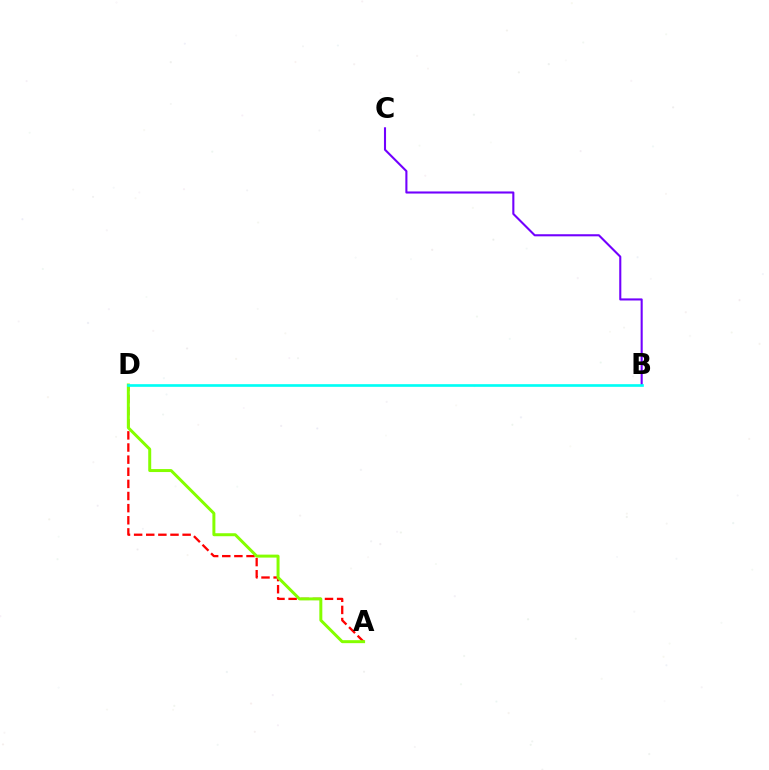{('A', 'D'): [{'color': '#ff0000', 'line_style': 'dashed', 'thickness': 1.65}, {'color': '#84ff00', 'line_style': 'solid', 'thickness': 2.14}], ('B', 'C'): [{'color': '#7200ff', 'line_style': 'solid', 'thickness': 1.51}], ('B', 'D'): [{'color': '#00fff6', 'line_style': 'solid', 'thickness': 1.92}]}